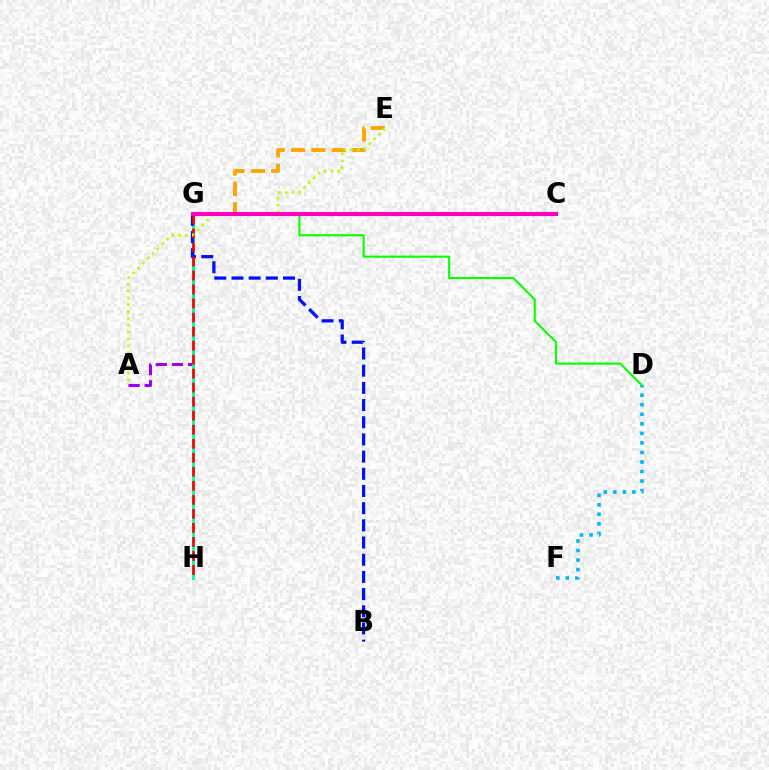{('A', 'G'): [{'color': '#9b00ff', 'line_style': 'dashed', 'thickness': 2.19}], ('D', 'F'): [{'color': '#00b5ff', 'line_style': 'dotted', 'thickness': 2.59}], ('G', 'H'): [{'color': '#00ff9d', 'line_style': 'solid', 'thickness': 2.01}, {'color': '#ff0000', 'line_style': 'dashed', 'thickness': 1.91}], ('E', 'G'): [{'color': '#ffa500', 'line_style': 'dashed', 'thickness': 2.77}], ('D', 'G'): [{'color': '#08ff00', 'line_style': 'solid', 'thickness': 1.52}], ('B', 'G'): [{'color': '#0010ff', 'line_style': 'dashed', 'thickness': 2.33}], ('A', 'E'): [{'color': '#b3ff00', 'line_style': 'dotted', 'thickness': 1.86}], ('C', 'G'): [{'color': '#ff00bd', 'line_style': 'solid', 'thickness': 2.96}]}